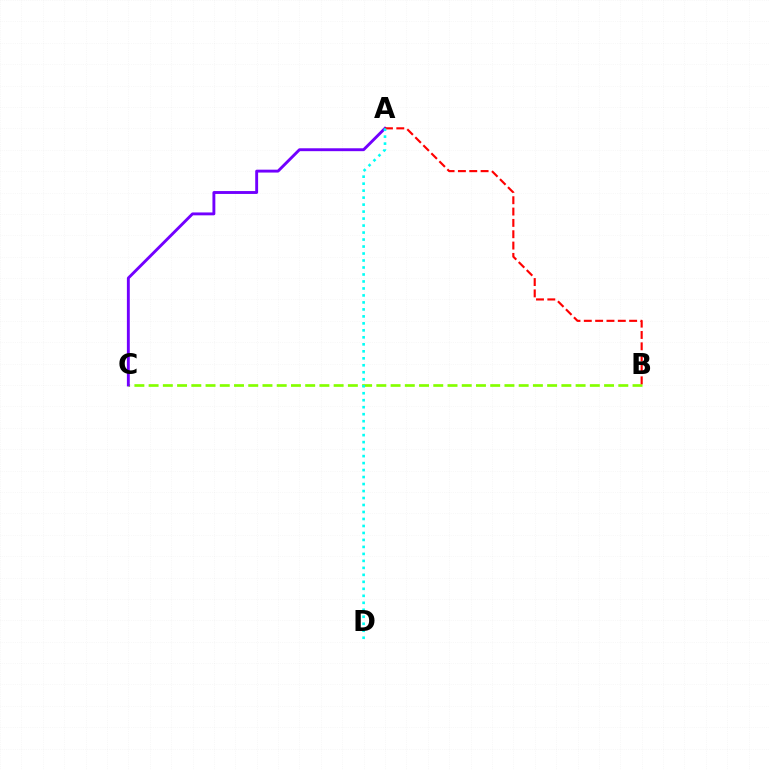{('B', 'C'): [{'color': '#84ff00', 'line_style': 'dashed', 'thickness': 1.93}], ('A', 'C'): [{'color': '#7200ff', 'line_style': 'solid', 'thickness': 2.08}], ('A', 'B'): [{'color': '#ff0000', 'line_style': 'dashed', 'thickness': 1.54}], ('A', 'D'): [{'color': '#00fff6', 'line_style': 'dotted', 'thickness': 1.9}]}